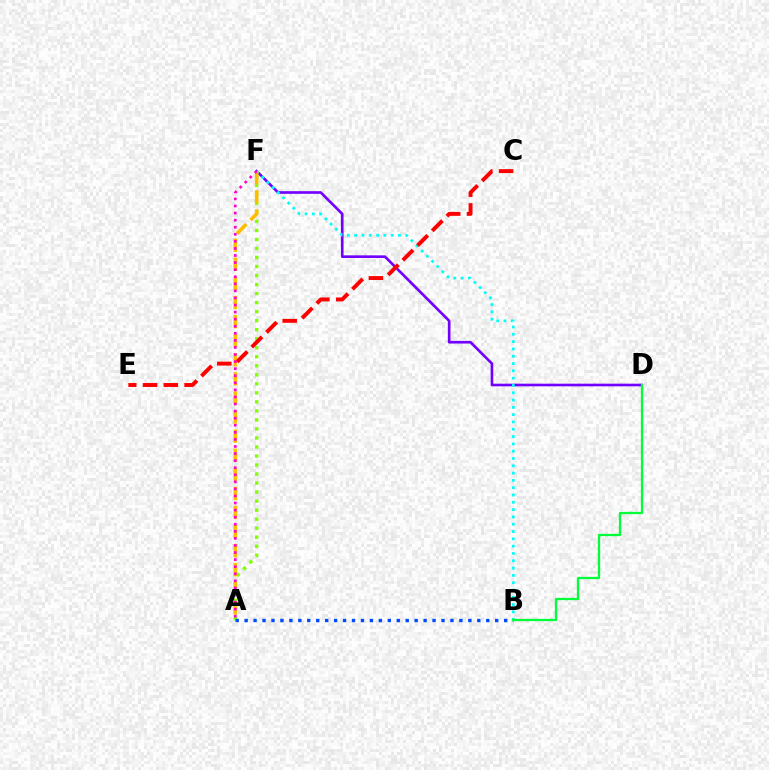{('A', 'F'): [{'color': '#84ff00', 'line_style': 'dotted', 'thickness': 2.45}, {'color': '#ffbd00', 'line_style': 'dashed', 'thickness': 2.59}, {'color': '#ff00cf', 'line_style': 'dotted', 'thickness': 1.92}], ('D', 'F'): [{'color': '#7200ff', 'line_style': 'solid', 'thickness': 1.91}], ('A', 'B'): [{'color': '#004bff', 'line_style': 'dotted', 'thickness': 2.43}], ('B', 'F'): [{'color': '#00fff6', 'line_style': 'dotted', 'thickness': 1.98}], ('B', 'D'): [{'color': '#00ff39', 'line_style': 'solid', 'thickness': 1.65}], ('C', 'E'): [{'color': '#ff0000', 'line_style': 'dashed', 'thickness': 2.82}]}